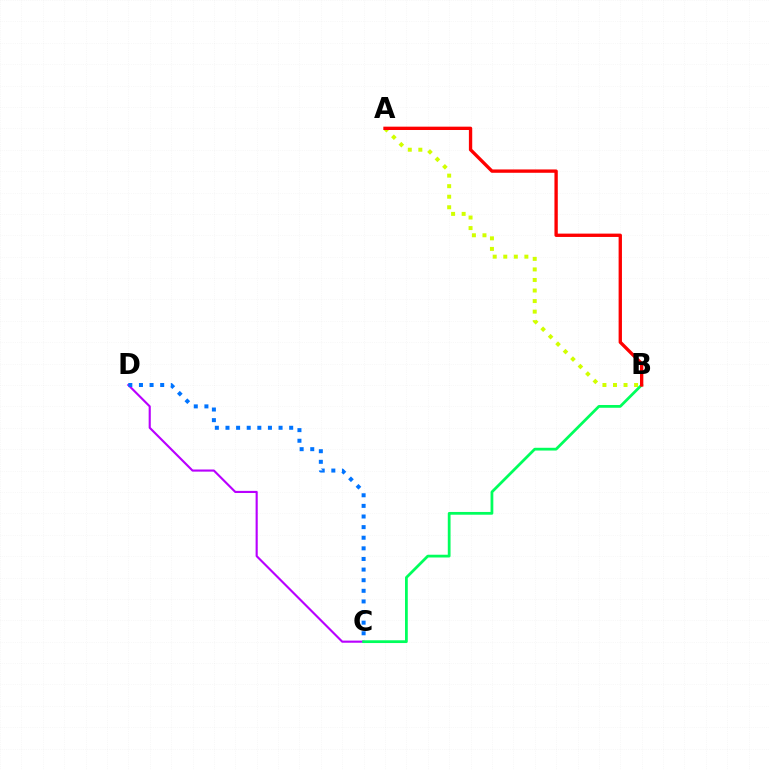{('A', 'B'): [{'color': '#d1ff00', 'line_style': 'dotted', 'thickness': 2.87}, {'color': '#ff0000', 'line_style': 'solid', 'thickness': 2.4}], ('C', 'D'): [{'color': '#b900ff', 'line_style': 'solid', 'thickness': 1.53}, {'color': '#0074ff', 'line_style': 'dotted', 'thickness': 2.88}], ('B', 'C'): [{'color': '#00ff5c', 'line_style': 'solid', 'thickness': 1.99}]}